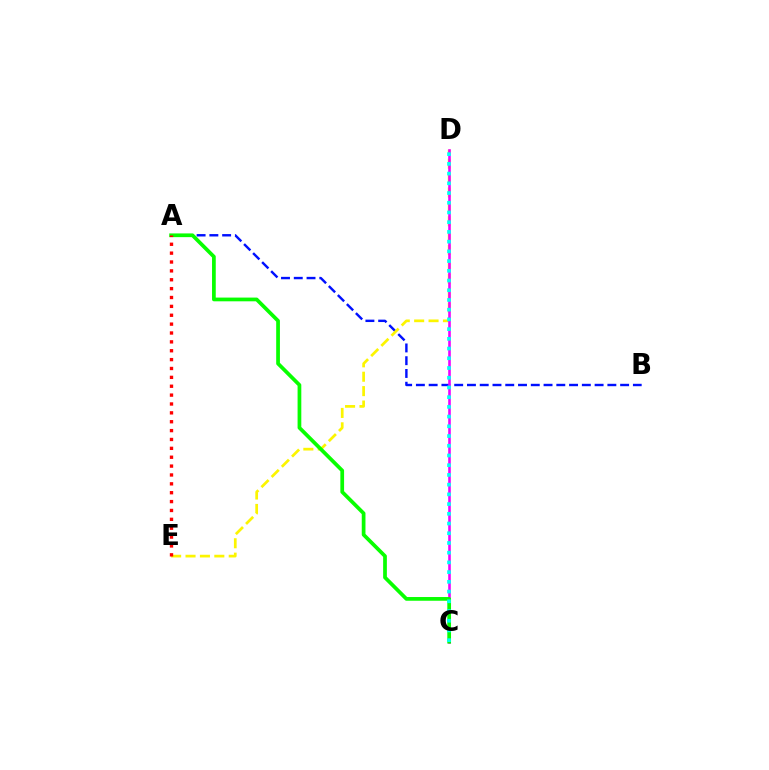{('A', 'B'): [{'color': '#0010ff', 'line_style': 'dashed', 'thickness': 1.73}], ('D', 'E'): [{'color': '#fcf500', 'line_style': 'dashed', 'thickness': 1.96}], ('C', 'D'): [{'color': '#ee00ff', 'line_style': 'solid', 'thickness': 1.87}, {'color': '#00fff6', 'line_style': 'dotted', 'thickness': 2.64}], ('A', 'C'): [{'color': '#08ff00', 'line_style': 'solid', 'thickness': 2.68}], ('A', 'E'): [{'color': '#ff0000', 'line_style': 'dotted', 'thickness': 2.41}]}